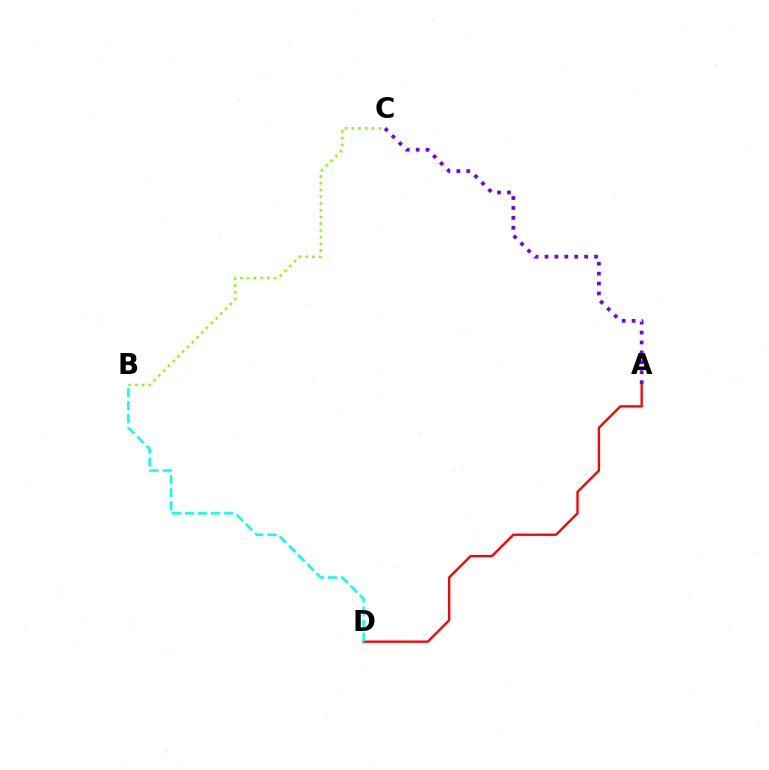{('B', 'C'): [{'color': '#84ff00', 'line_style': 'dotted', 'thickness': 1.83}], ('A', 'D'): [{'color': '#ff0000', 'line_style': 'solid', 'thickness': 1.69}], ('B', 'D'): [{'color': '#00fff6', 'line_style': 'dashed', 'thickness': 1.77}], ('A', 'C'): [{'color': '#7200ff', 'line_style': 'dotted', 'thickness': 2.69}]}